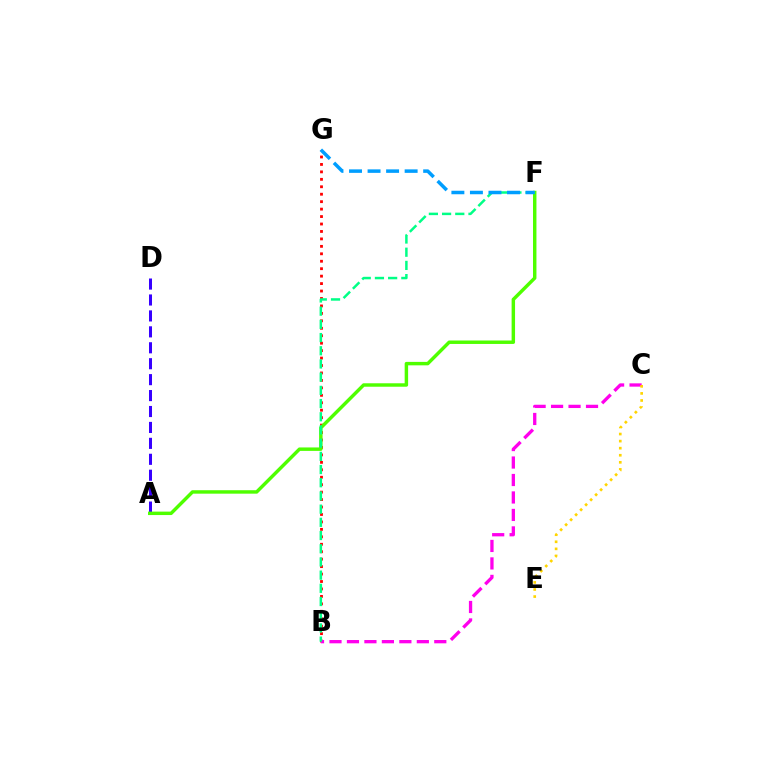{('B', 'G'): [{'color': '#ff0000', 'line_style': 'dotted', 'thickness': 2.02}], ('A', 'D'): [{'color': '#3700ff', 'line_style': 'dashed', 'thickness': 2.16}], ('A', 'F'): [{'color': '#4fff00', 'line_style': 'solid', 'thickness': 2.48}], ('B', 'C'): [{'color': '#ff00ed', 'line_style': 'dashed', 'thickness': 2.37}], ('B', 'F'): [{'color': '#00ff86', 'line_style': 'dashed', 'thickness': 1.79}], ('C', 'E'): [{'color': '#ffd500', 'line_style': 'dotted', 'thickness': 1.92}], ('F', 'G'): [{'color': '#009eff', 'line_style': 'dashed', 'thickness': 2.52}]}